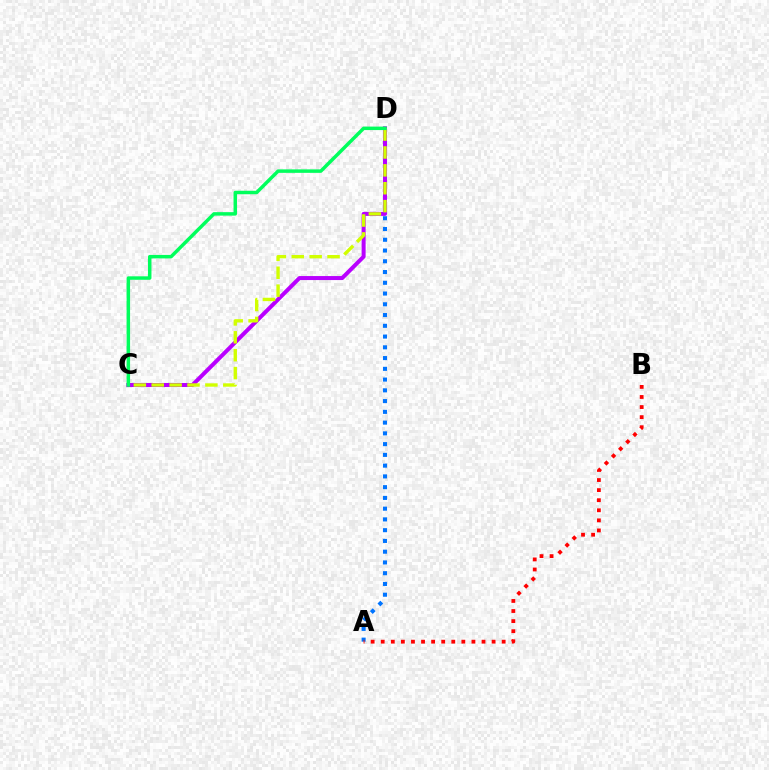{('A', 'D'): [{'color': '#0074ff', 'line_style': 'dotted', 'thickness': 2.92}], ('C', 'D'): [{'color': '#b900ff', 'line_style': 'solid', 'thickness': 2.88}, {'color': '#d1ff00', 'line_style': 'dashed', 'thickness': 2.43}, {'color': '#00ff5c', 'line_style': 'solid', 'thickness': 2.5}], ('A', 'B'): [{'color': '#ff0000', 'line_style': 'dotted', 'thickness': 2.74}]}